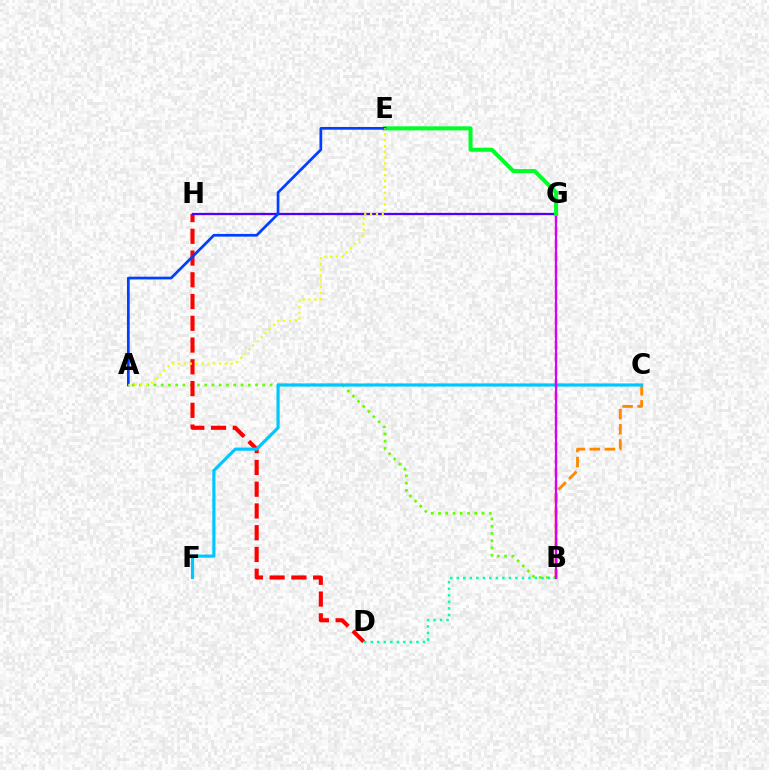{('A', 'B'): [{'color': '#66ff00', 'line_style': 'dotted', 'thickness': 1.97}], ('B', 'D'): [{'color': '#00ffaf', 'line_style': 'dotted', 'thickness': 1.77}], ('B', 'C'): [{'color': '#ff8800', 'line_style': 'dashed', 'thickness': 2.05}], ('D', 'H'): [{'color': '#ff0000', 'line_style': 'dashed', 'thickness': 2.96}], ('C', 'F'): [{'color': '#00c7ff', 'line_style': 'solid', 'thickness': 2.28}], ('B', 'G'): [{'color': '#ff00a0', 'line_style': 'dashed', 'thickness': 1.72}, {'color': '#d600ff', 'line_style': 'solid', 'thickness': 1.54}], ('G', 'H'): [{'color': '#4f00ff', 'line_style': 'solid', 'thickness': 1.65}], ('E', 'G'): [{'color': '#00ff27', 'line_style': 'solid', 'thickness': 2.92}], ('A', 'E'): [{'color': '#003fff', 'line_style': 'solid', 'thickness': 1.96}, {'color': '#eeff00', 'line_style': 'dotted', 'thickness': 1.59}]}